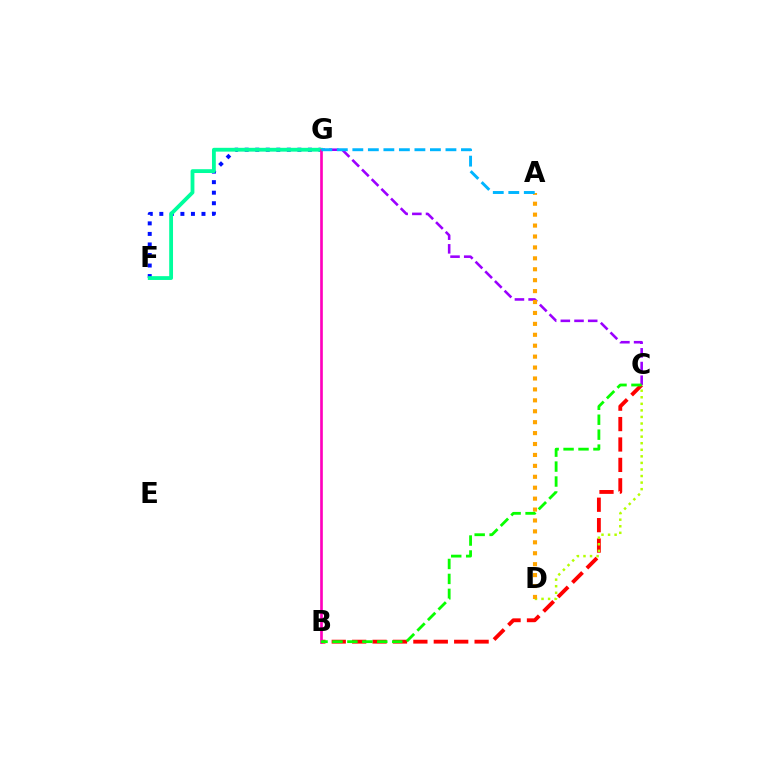{('C', 'G'): [{'color': '#9b00ff', 'line_style': 'dashed', 'thickness': 1.86}], ('B', 'C'): [{'color': '#ff0000', 'line_style': 'dashed', 'thickness': 2.77}, {'color': '#08ff00', 'line_style': 'dashed', 'thickness': 2.03}], ('C', 'D'): [{'color': '#b3ff00', 'line_style': 'dotted', 'thickness': 1.78}], ('F', 'G'): [{'color': '#0010ff', 'line_style': 'dotted', 'thickness': 2.86}, {'color': '#00ff9d', 'line_style': 'solid', 'thickness': 2.75}], ('B', 'G'): [{'color': '#ff00bd', 'line_style': 'solid', 'thickness': 1.92}], ('A', 'D'): [{'color': '#ffa500', 'line_style': 'dotted', 'thickness': 2.97}], ('A', 'G'): [{'color': '#00b5ff', 'line_style': 'dashed', 'thickness': 2.11}]}